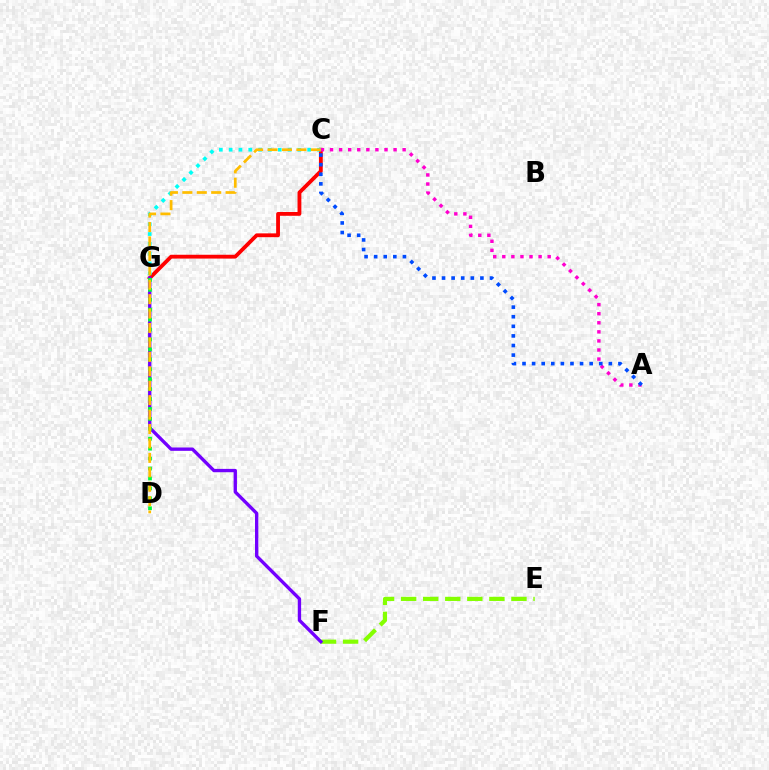{('C', 'G'): [{'color': '#ff0000', 'line_style': 'solid', 'thickness': 2.75}, {'color': '#00fff6', 'line_style': 'dotted', 'thickness': 2.67}], ('A', 'C'): [{'color': '#ff00cf', 'line_style': 'dotted', 'thickness': 2.47}, {'color': '#004bff', 'line_style': 'dotted', 'thickness': 2.61}], ('E', 'F'): [{'color': '#84ff00', 'line_style': 'dashed', 'thickness': 3.0}], ('F', 'G'): [{'color': '#7200ff', 'line_style': 'solid', 'thickness': 2.41}], ('D', 'G'): [{'color': '#00ff39', 'line_style': 'dotted', 'thickness': 2.7}], ('C', 'D'): [{'color': '#ffbd00', 'line_style': 'dashed', 'thickness': 1.96}]}